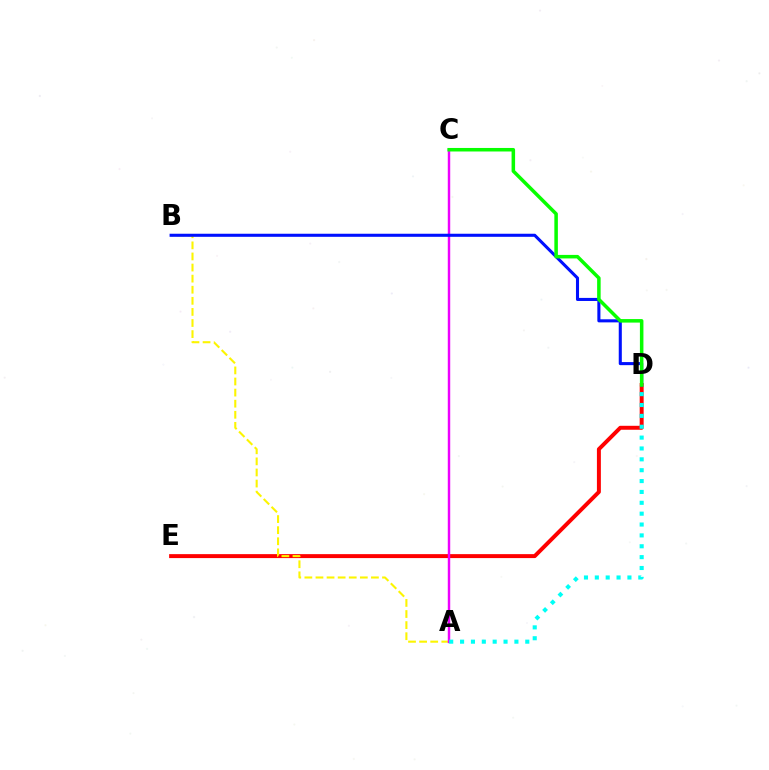{('D', 'E'): [{'color': '#ff0000', 'line_style': 'solid', 'thickness': 2.85}], ('A', 'B'): [{'color': '#fcf500', 'line_style': 'dashed', 'thickness': 1.51}], ('A', 'C'): [{'color': '#ee00ff', 'line_style': 'solid', 'thickness': 1.76}], ('B', 'D'): [{'color': '#0010ff', 'line_style': 'solid', 'thickness': 2.21}], ('A', 'D'): [{'color': '#00fff6', 'line_style': 'dotted', 'thickness': 2.95}], ('C', 'D'): [{'color': '#08ff00', 'line_style': 'solid', 'thickness': 2.54}]}